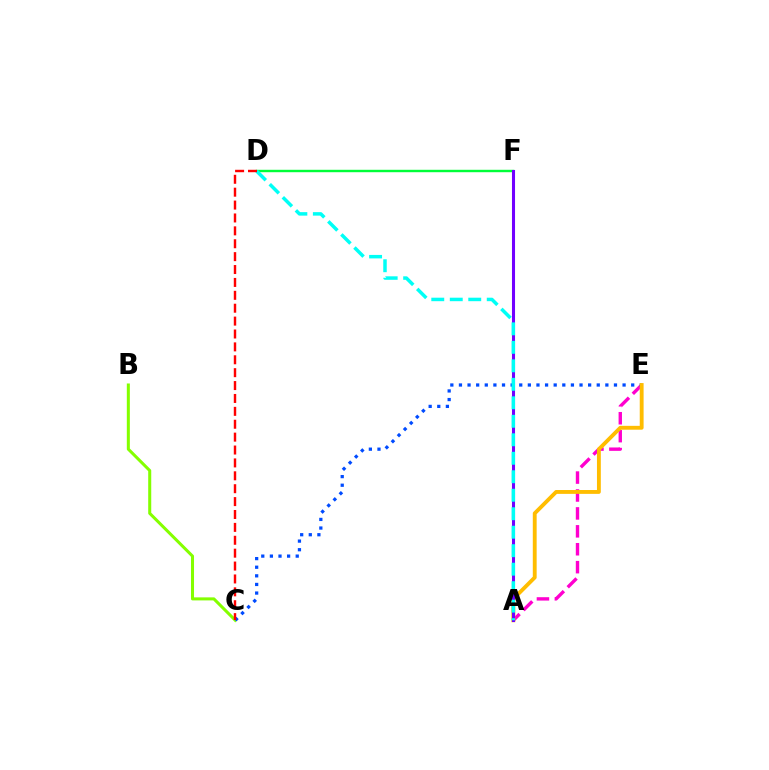{('B', 'C'): [{'color': '#84ff00', 'line_style': 'solid', 'thickness': 2.19}], ('A', 'E'): [{'color': '#ff00cf', 'line_style': 'dashed', 'thickness': 2.43}, {'color': '#ffbd00', 'line_style': 'solid', 'thickness': 2.78}], ('D', 'F'): [{'color': '#00ff39', 'line_style': 'solid', 'thickness': 1.74}], ('C', 'E'): [{'color': '#004bff', 'line_style': 'dotted', 'thickness': 2.34}], ('A', 'F'): [{'color': '#7200ff', 'line_style': 'solid', 'thickness': 2.2}], ('A', 'D'): [{'color': '#00fff6', 'line_style': 'dashed', 'thickness': 2.51}], ('C', 'D'): [{'color': '#ff0000', 'line_style': 'dashed', 'thickness': 1.75}]}